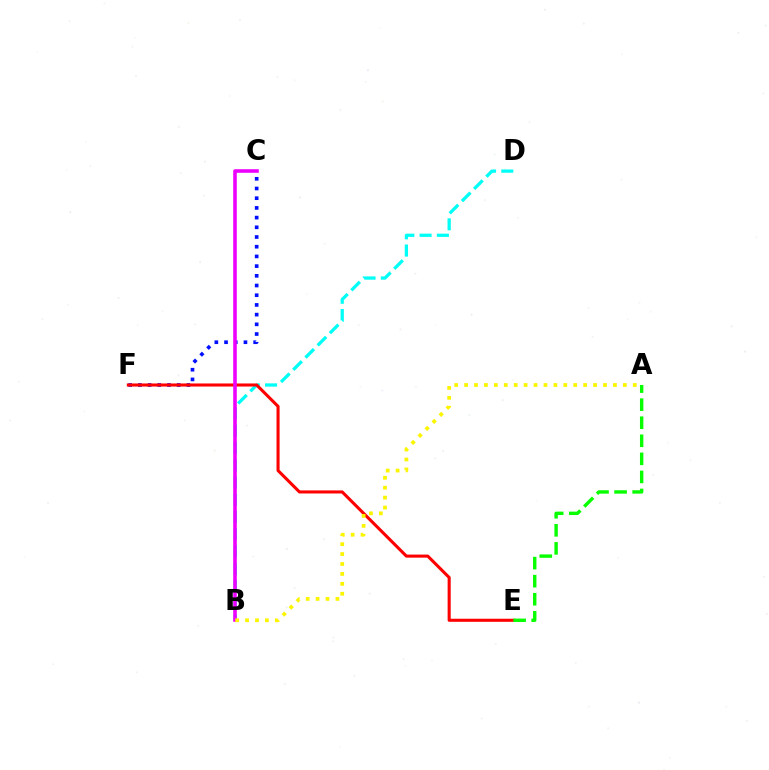{('C', 'F'): [{'color': '#0010ff', 'line_style': 'dotted', 'thickness': 2.64}], ('B', 'D'): [{'color': '#00fff6', 'line_style': 'dashed', 'thickness': 2.34}], ('E', 'F'): [{'color': '#ff0000', 'line_style': 'solid', 'thickness': 2.21}], ('B', 'C'): [{'color': '#ee00ff', 'line_style': 'solid', 'thickness': 2.57}], ('A', 'B'): [{'color': '#fcf500', 'line_style': 'dotted', 'thickness': 2.7}], ('A', 'E'): [{'color': '#08ff00', 'line_style': 'dashed', 'thickness': 2.45}]}